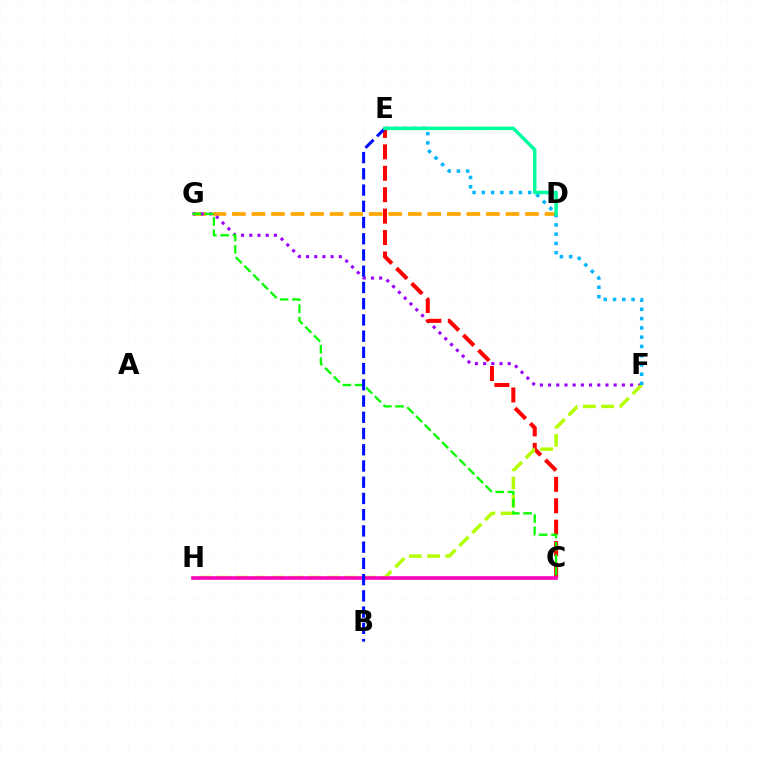{('D', 'G'): [{'color': '#ffa500', 'line_style': 'dashed', 'thickness': 2.65}], ('F', 'G'): [{'color': '#9b00ff', 'line_style': 'dotted', 'thickness': 2.23}], ('C', 'E'): [{'color': '#ff0000', 'line_style': 'dashed', 'thickness': 2.91}], ('F', 'H'): [{'color': '#b3ff00', 'line_style': 'dashed', 'thickness': 2.48}], ('C', 'H'): [{'color': '#ff00bd', 'line_style': 'solid', 'thickness': 2.59}], ('C', 'G'): [{'color': '#08ff00', 'line_style': 'dashed', 'thickness': 1.67}], ('B', 'E'): [{'color': '#0010ff', 'line_style': 'dashed', 'thickness': 2.21}], ('E', 'F'): [{'color': '#00b5ff', 'line_style': 'dotted', 'thickness': 2.52}], ('D', 'E'): [{'color': '#00ff9d', 'line_style': 'solid', 'thickness': 2.52}]}